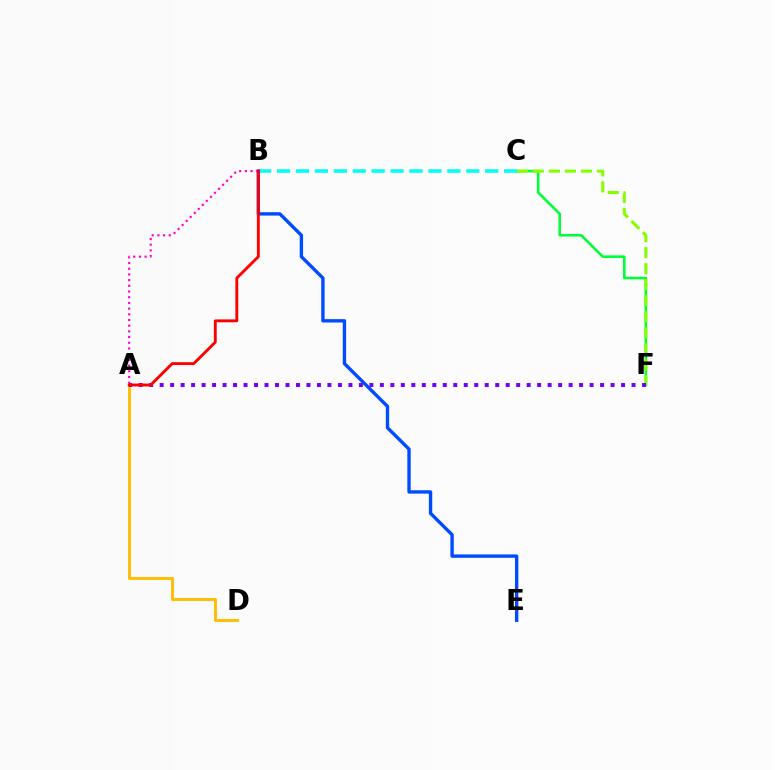{('C', 'F'): [{'color': '#00ff39', 'line_style': 'solid', 'thickness': 1.88}, {'color': '#84ff00', 'line_style': 'dashed', 'thickness': 2.18}], ('B', 'C'): [{'color': '#00fff6', 'line_style': 'dashed', 'thickness': 2.57}], ('A', 'D'): [{'color': '#ffbd00', 'line_style': 'solid', 'thickness': 2.08}], ('B', 'E'): [{'color': '#004bff', 'line_style': 'solid', 'thickness': 2.43}], ('A', 'F'): [{'color': '#7200ff', 'line_style': 'dotted', 'thickness': 2.85}], ('A', 'B'): [{'color': '#ff00cf', 'line_style': 'dotted', 'thickness': 1.55}, {'color': '#ff0000', 'line_style': 'solid', 'thickness': 2.07}]}